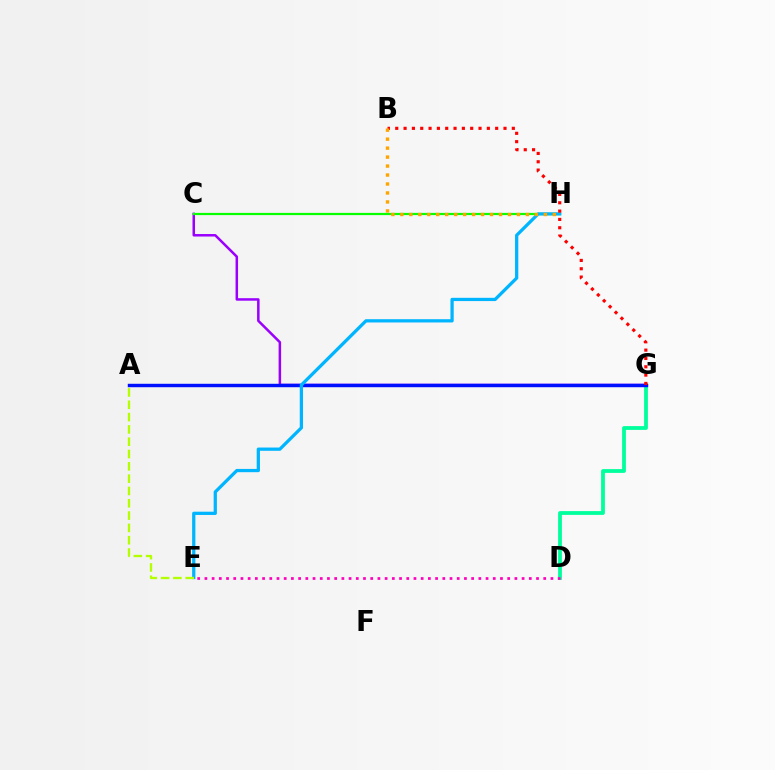{('D', 'G'): [{'color': '#00ff9d', 'line_style': 'solid', 'thickness': 2.73}], ('C', 'G'): [{'color': '#9b00ff', 'line_style': 'solid', 'thickness': 1.81}], ('C', 'H'): [{'color': '#08ff00', 'line_style': 'solid', 'thickness': 1.6}], ('D', 'E'): [{'color': '#ff00bd', 'line_style': 'dotted', 'thickness': 1.96}], ('A', 'G'): [{'color': '#0010ff', 'line_style': 'solid', 'thickness': 2.47}], ('E', 'H'): [{'color': '#00b5ff', 'line_style': 'solid', 'thickness': 2.35}], ('B', 'G'): [{'color': '#ff0000', 'line_style': 'dotted', 'thickness': 2.26}], ('B', 'H'): [{'color': '#ffa500', 'line_style': 'dotted', 'thickness': 2.44}], ('A', 'E'): [{'color': '#b3ff00', 'line_style': 'dashed', 'thickness': 1.67}]}